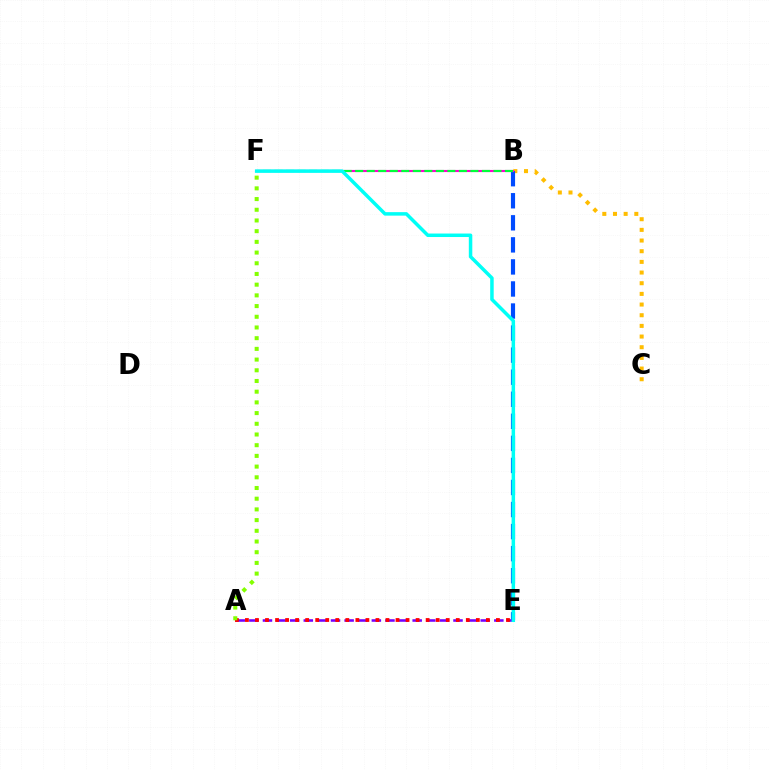{('B', 'C'): [{'color': '#ffbd00', 'line_style': 'dotted', 'thickness': 2.9}], ('B', 'E'): [{'color': '#004bff', 'line_style': 'dashed', 'thickness': 3.0}], ('B', 'F'): [{'color': '#ff00cf', 'line_style': 'solid', 'thickness': 1.53}, {'color': '#00ff39', 'line_style': 'dashed', 'thickness': 1.57}], ('A', 'E'): [{'color': '#7200ff', 'line_style': 'dashed', 'thickness': 1.85}, {'color': '#ff0000', 'line_style': 'dotted', 'thickness': 2.73}], ('A', 'F'): [{'color': '#84ff00', 'line_style': 'dotted', 'thickness': 2.91}], ('E', 'F'): [{'color': '#00fff6', 'line_style': 'solid', 'thickness': 2.52}]}